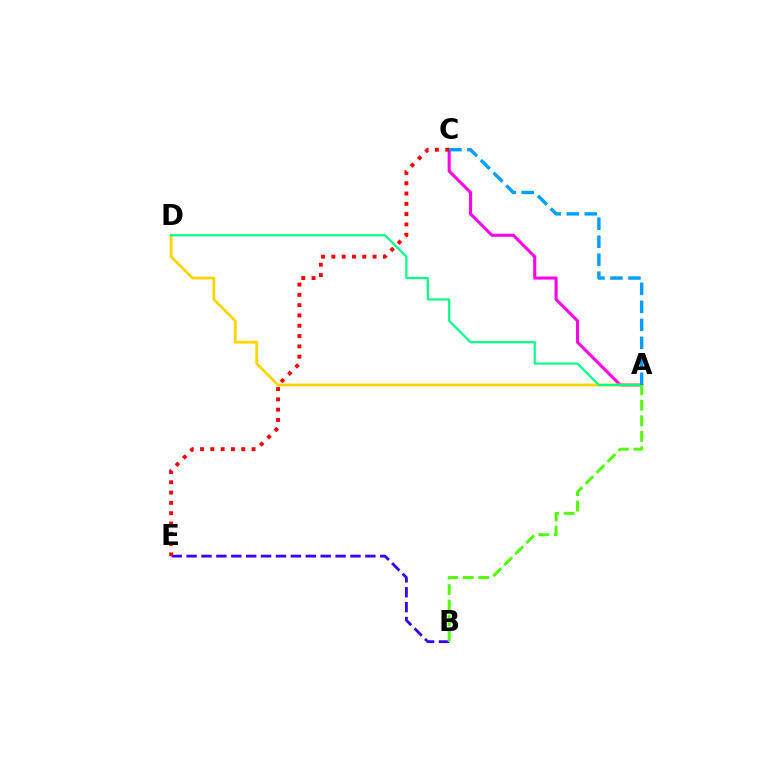{('B', 'E'): [{'color': '#3700ff', 'line_style': 'dashed', 'thickness': 2.02}], ('A', 'C'): [{'color': '#ff00ed', 'line_style': 'solid', 'thickness': 2.2}, {'color': '#009eff', 'line_style': 'dashed', 'thickness': 2.44}], ('C', 'E'): [{'color': '#ff0000', 'line_style': 'dotted', 'thickness': 2.8}], ('A', 'D'): [{'color': '#ffd500', 'line_style': 'solid', 'thickness': 2.03}, {'color': '#00ff86', 'line_style': 'solid', 'thickness': 1.57}], ('A', 'B'): [{'color': '#4fff00', 'line_style': 'dashed', 'thickness': 2.11}]}